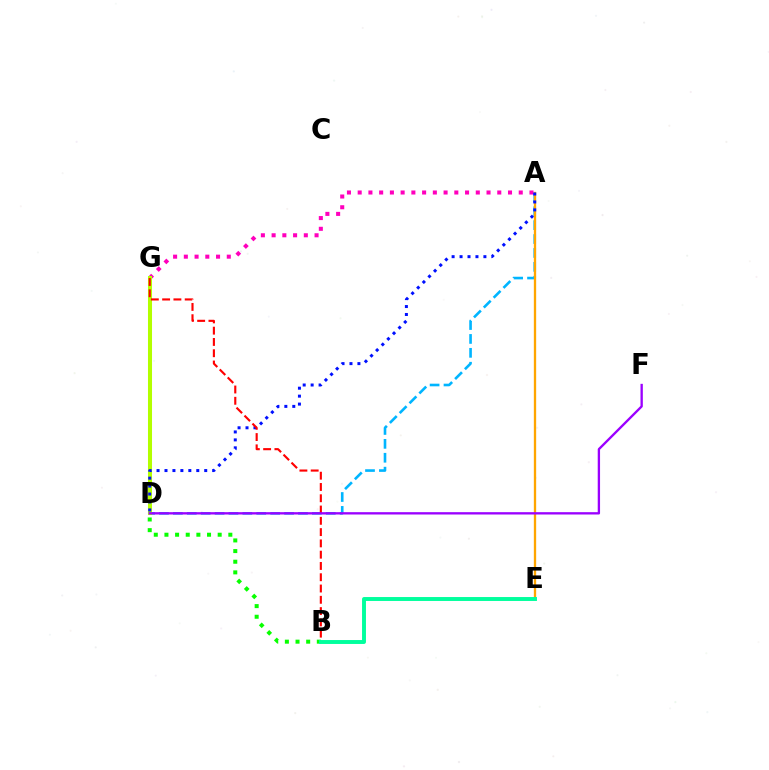{('A', 'D'): [{'color': '#00b5ff', 'line_style': 'dashed', 'thickness': 1.89}, {'color': '#0010ff', 'line_style': 'dotted', 'thickness': 2.16}], ('A', 'E'): [{'color': '#ffa500', 'line_style': 'solid', 'thickness': 1.67}], ('A', 'G'): [{'color': '#ff00bd', 'line_style': 'dotted', 'thickness': 2.92}], ('B', 'D'): [{'color': '#08ff00', 'line_style': 'dotted', 'thickness': 2.89}], ('D', 'G'): [{'color': '#b3ff00', 'line_style': 'solid', 'thickness': 2.91}], ('B', 'G'): [{'color': '#ff0000', 'line_style': 'dashed', 'thickness': 1.53}], ('B', 'E'): [{'color': '#00ff9d', 'line_style': 'solid', 'thickness': 2.83}], ('D', 'F'): [{'color': '#9b00ff', 'line_style': 'solid', 'thickness': 1.68}]}